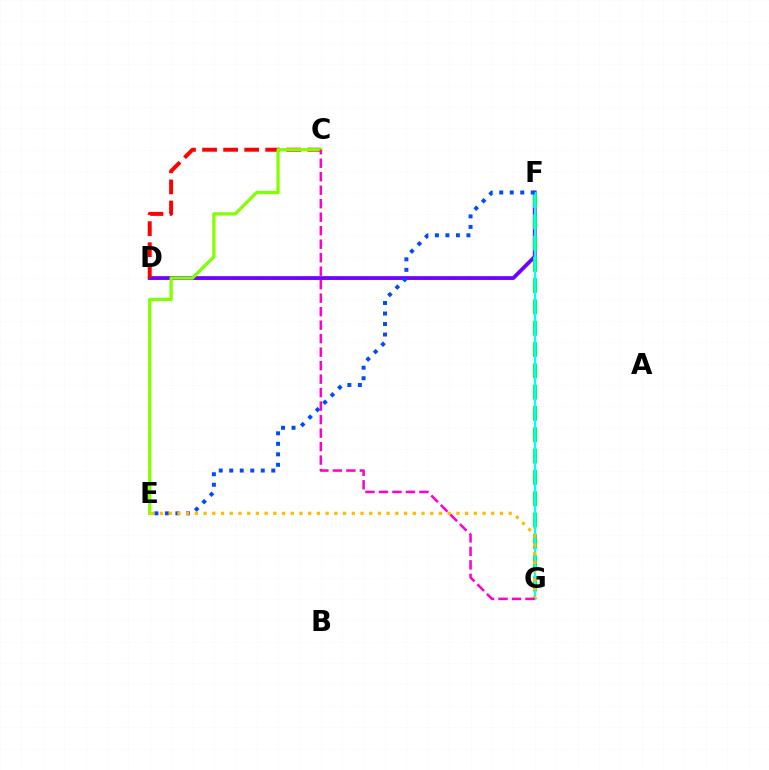{('D', 'F'): [{'color': '#7200ff', 'line_style': 'solid', 'thickness': 2.74}], ('F', 'G'): [{'color': '#00ff39', 'line_style': 'dashed', 'thickness': 2.89}, {'color': '#00fff6', 'line_style': 'solid', 'thickness': 1.6}], ('C', 'D'): [{'color': '#ff0000', 'line_style': 'dashed', 'thickness': 2.86}], ('E', 'F'): [{'color': '#004bff', 'line_style': 'dotted', 'thickness': 2.86}], ('C', 'E'): [{'color': '#84ff00', 'line_style': 'solid', 'thickness': 2.35}], ('E', 'G'): [{'color': '#ffbd00', 'line_style': 'dotted', 'thickness': 2.37}], ('C', 'G'): [{'color': '#ff00cf', 'line_style': 'dashed', 'thickness': 1.83}]}